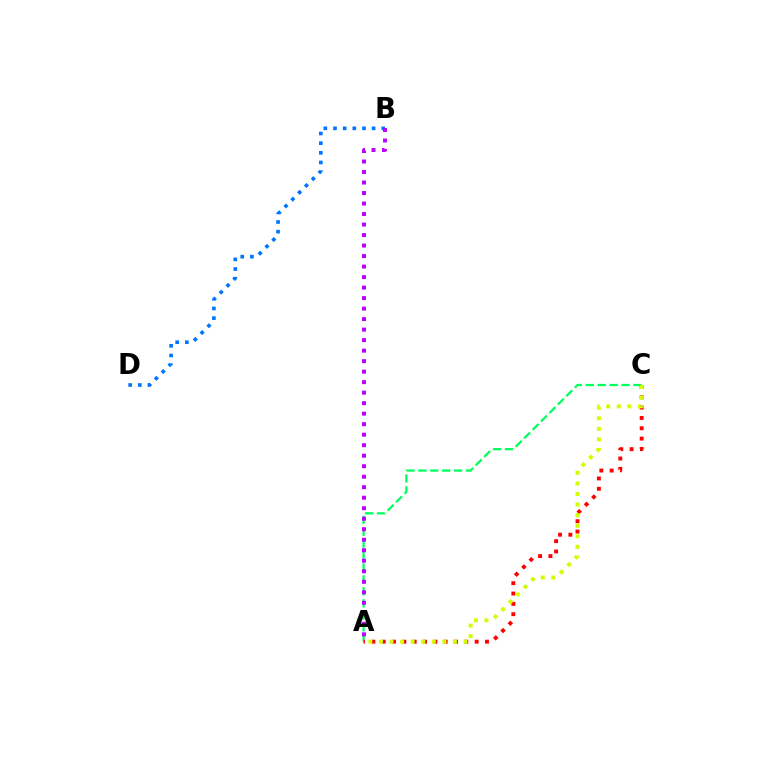{('A', 'C'): [{'color': '#00ff5c', 'line_style': 'dashed', 'thickness': 1.62}, {'color': '#ff0000', 'line_style': 'dotted', 'thickness': 2.81}, {'color': '#d1ff00', 'line_style': 'dotted', 'thickness': 2.87}], ('B', 'D'): [{'color': '#0074ff', 'line_style': 'dotted', 'thickness': 2.62}], ('A', 'B'): [{'color': '#b900ff', 'line_style': 'dotted', 'thickness': 2.85}]}